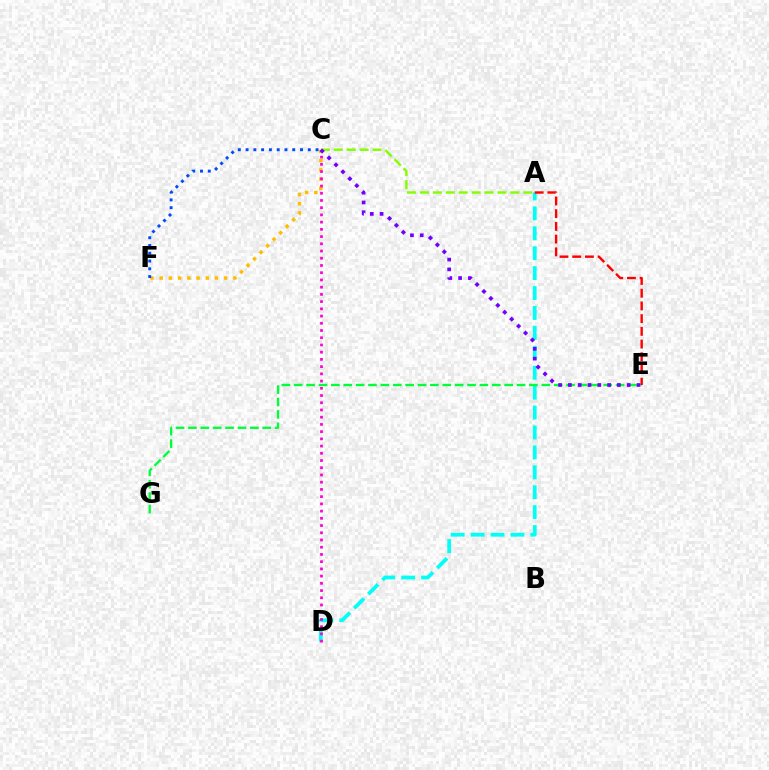{('C', 'F'): [{'color': '#ffbd00', 'line_style': 'dotted', 'thickness': 2.5}, {'color': '#004bff', 'line_style': 'dotted', 'thickness': 2.11}], ('A', 'C'): [{'color': '#84ff00', 'line_style': 'dashed', 'thickness': 1.76}], ('A', 'D'): [{'color': '#00fff6', 'line_style': 'dashed', 'thickness': 2.71}], ('C', 'D'): [{'color': '#ff00cf', 'line_style': 'dotted', 'thickness': 1.96}], ('E', 'G'): [{'color': '#00ff39', 'line_style': 'dashed', 'thickness': 1.68}], ('A', 'E'): [{'color': '#ff0000', 'line_style': 'dashed', 'thickness': 1.73}], ('C', 'E'): [{'color': '#7200ff', 'line_style': 'dotted', 'thickness': 2.66}]}